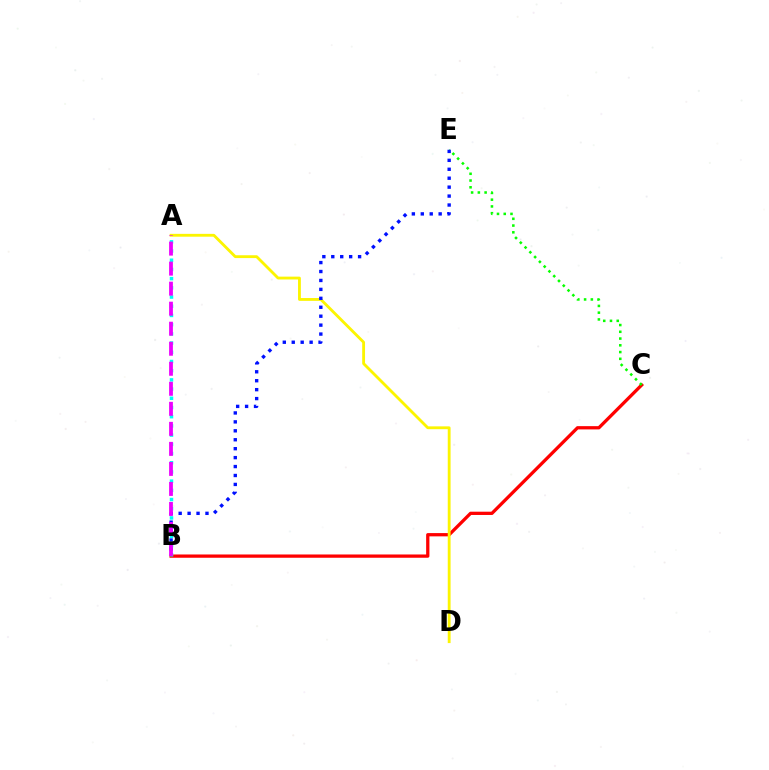{('B', 'C'): [{'color': '#ff0000', 'line_style': 'solid', 'thickness': 2.36}], ('C', 'E'): [{'color': '#08ff00', 'line_style': 'dotted', 'thickness': 1.83}], ('A', 'D'): [{'color': '#fcf500', 'line_style': 'solid', 'thickness': 2.04}], ('B', 'E'): [{'color': '#0010ff', 'line_style': 'dotted', 'thickness': 2.43}], ('A', 'B'): [{'color': '#00fff6', 'line_style': 'dotted', 'thickness': 2.5}, {'color': '#ee00ff', 'line_style': 'dashed', 'thickness': 2.72}]}